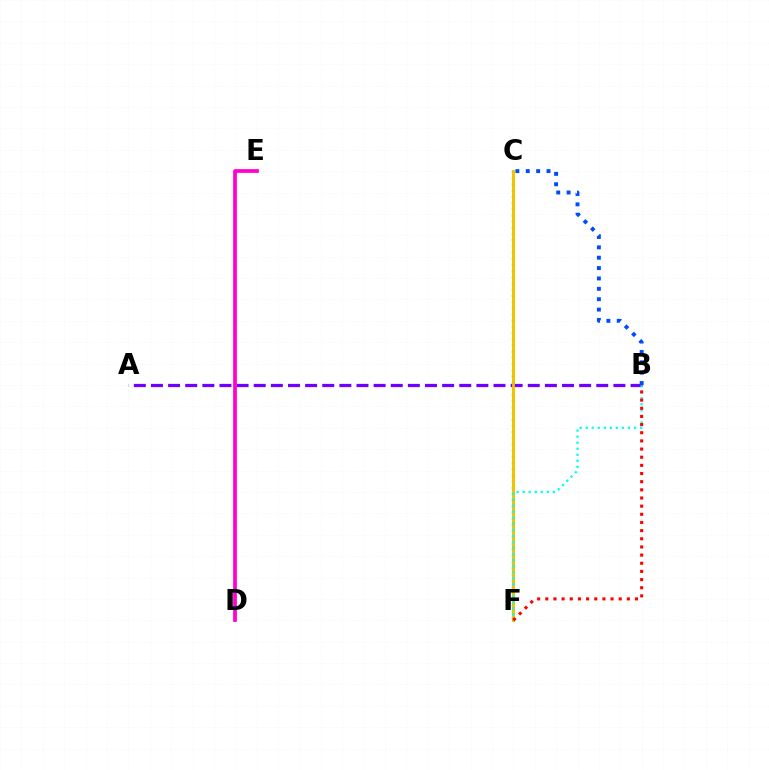{('C', 'F'): [{'color': '#84ff00', 'line_style': 'solid', 'thickness': 2.21}, {'color': '#00ff39', 'line_style': 'dotted', 'thickness': 1.68}, {'color': '#ffbd00', 'line_style': 'solid', 'thickness': 1.95}], ('A', 'B'): [{'color': '#7200ff', 'line_style': 'dashed', 'thickness': 2.33}], ('D', 'E'): [{'color': '#ff00cf', 'line_style': 'solid', 'thickness': 2.68}], ('B', 'F'): [{'color': '#00fff6', 'line_style': 'dotted', 'thickness': 1.64}, {'color': '#ff0000', 'line_style': 'dotted', 'thickness': 2.22}], ('B', 'C'): [{'color': '#004bff', 'line_style': 'dotted', 'thickness': 2.82}]}